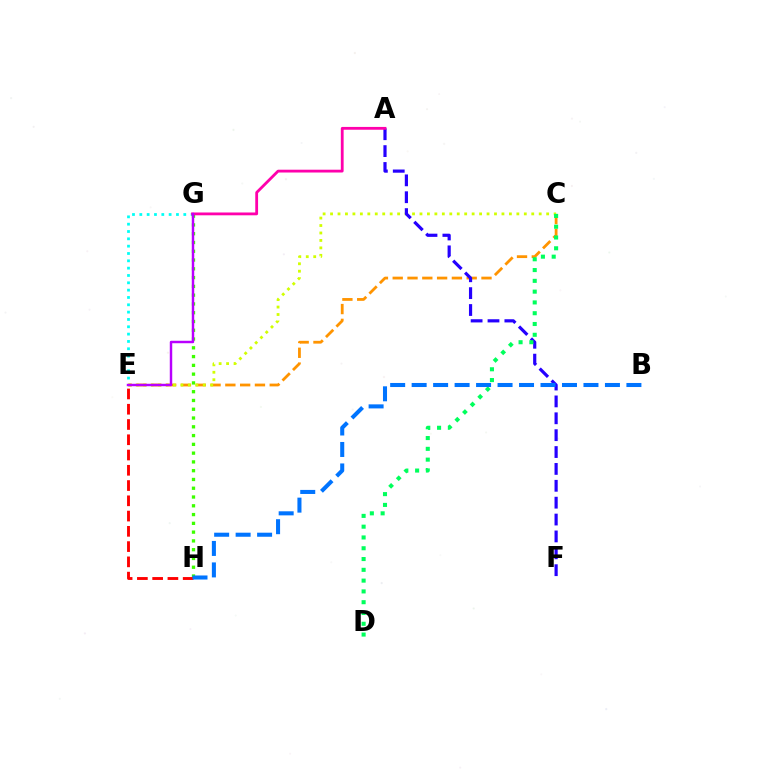{('C', 'E'): [{'color': '#ff9400', 'line_style': 'dashed', 'thickness': 2.01}, {'color': '#d1ff00', 'line_style': 'dotted', 'thickness': 2.02}], ('G', 'H'): [{'color': '#3dff00', 'line_style': 'dotted', 'thickness': 2.38}], ('E', 'G'): [{'color': '#00fff6', 'line_style': 'dotted', 'thickness': 1.99}, {'color': '#b900ff', 'line_style': 'solid', 'thickness': 1.76}], ('A', 'F'): [{'color': '#2500ff', 'line_style': 'dashed', 'thickness': 2.29}], ('E', 'H'): [{'color': '#ff0000', 'line_style': 'dashed', 'thickness': 2.07}], ('C', 'D'): [{'color': '#00ff5c', 'line_style': 'dotted', 'thickness': 2.93}], ('A', 'G'): [{'color': '#ff00ac', 'line_style': 'solid', 'thickness': 2.02}], ('B', 'H'): [{'color': '#0074ff', 'line_style': 'dashed', 'thickness': 2.92}]}